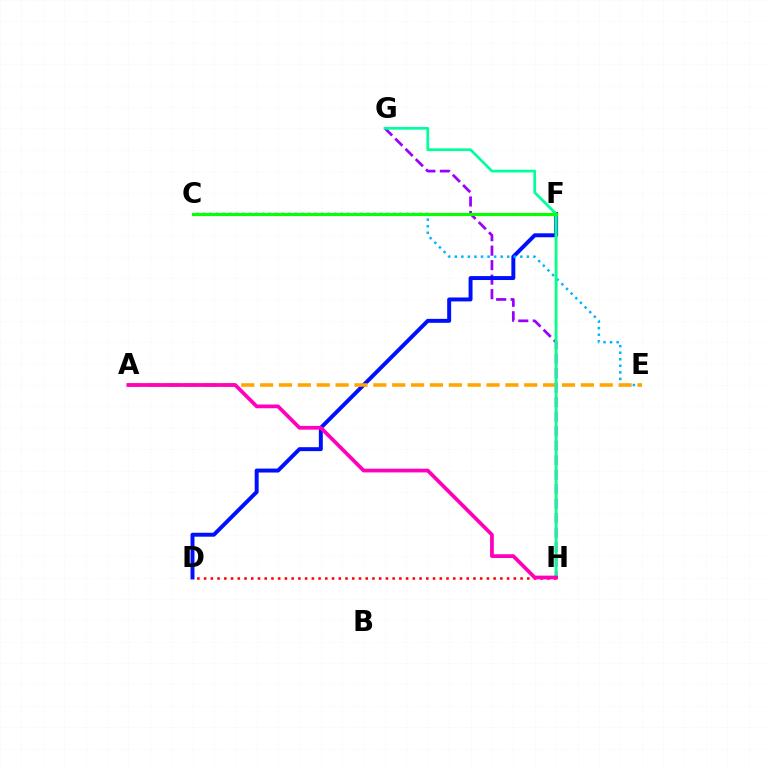{('G', 'H'): [{'color': '#9b00ff', 'line_style': 'dashed', 'thickness': 1.97}, {'color': '#00ff9d', 'line_style': 'solid', 'thickness': 1.97}], ('D', 'F'): [{'color': '#0010ff', 'line_style': 'solid', 'thickness': 2.84}], ('C', 'E'): [{'color': '#00b5ff', 'line_style': 'dotted', 'thickness': 1.78}], ('F', 'H'): [{'color': '#b3ff00', 'line_style': 'solid', 'thickness': 1.74}], ('A', 'E'): [{'color': '#ffa500', 'line_style': 'dashed', 'thickness': 2.56}], ('D', 'H'): [{'color': '#ff0000', 'line_style': 'dotted', 'thickness': 1.83}], ('A', 'H'): [{'color': '#ff00bd', 'line_style': 'solid', 'thickness': 2.7}], ('C', 'F'): [{'color': '#08ff00', 'line_style': 'solid', 'thickness': 2.25}]}